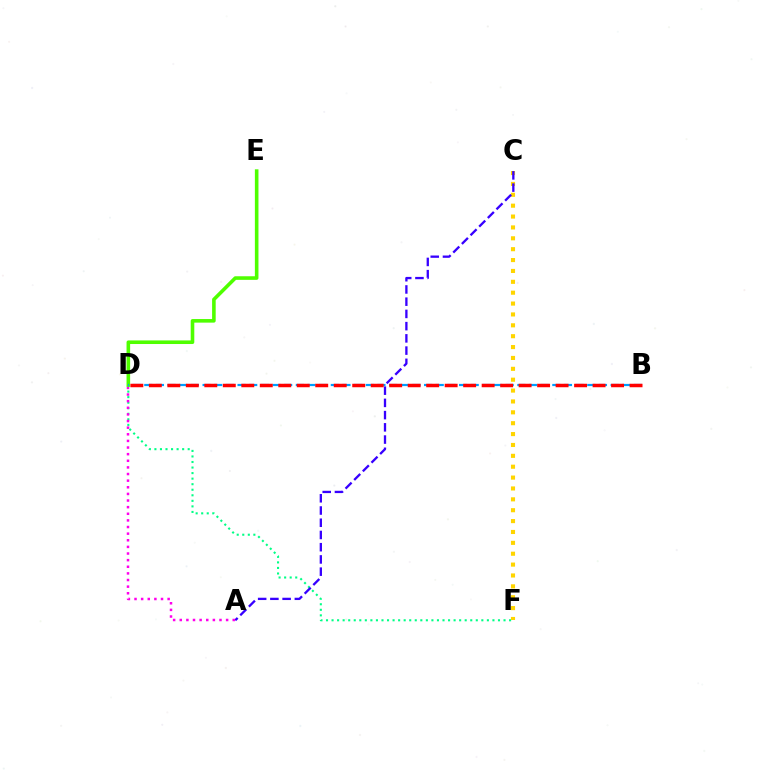{('D', 'F'): [{'color': '#00ff86', 'line_style': 'dotted', 'thickness': 1.51}], ('C', 'F'): [{'color': '#ffd500', 'line_style': 'dotted', 'thickness': 2.96}], ('A', 'C'): [{'color': '#3700ff', 'line_style': 'dashed', 'thickness': 1.66}], ('A', 'D'): [{'color': '#ff00ed', 'line_style': 'dotted', 'thickness': 1.8}], ('D', 'E'): [{'color': '#4fff00', 'line_style': 'solid', 'thickness': 2.59}], ('B', 'D'): [{'color': '#009eff', 'line_style': 'dashed', 'thickness': 1.58}, {'color': '#ff0000', 'line_style': 'dashed', 'thickness': 2.51}]}